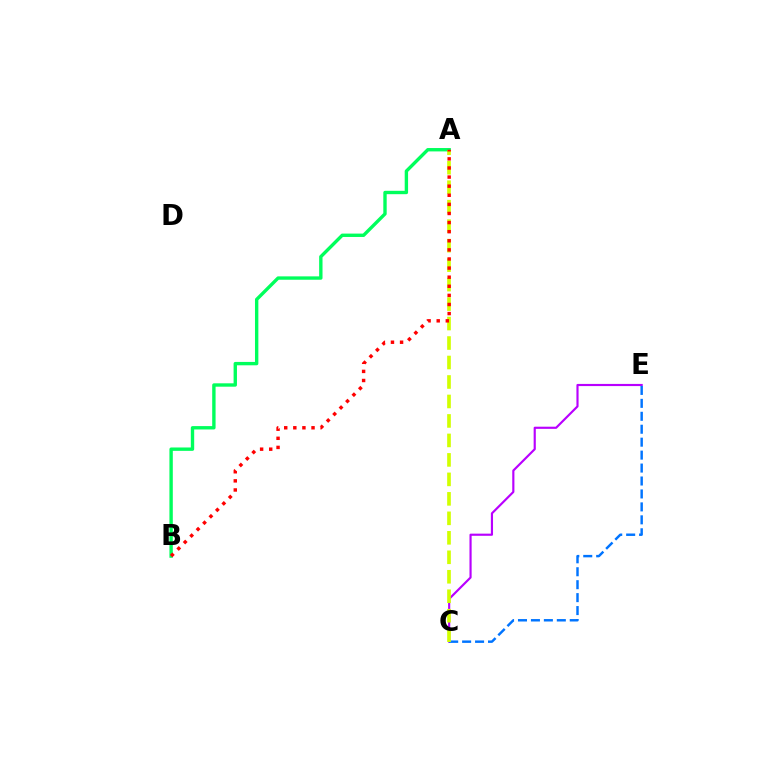{('C', 'E'): [{'color': '#b900ff', 'line_style': 'solid', 'thickness': 1.55}, {'color': '#0074ff', 'line_style': 'dashed', 'thickness': 1.76}], ('A', 'B'): [{'color': '#00ff5c', 'line_style': 'solid', 'thickness': 2.43}, {'color': '#ff0000', 'line_style': 'dotted', 'thickness': 2.47}], ('A', 'C'): [{'color': '#d1ff00', 'line_style': 'dashed', 'thickness': 2.65}]}